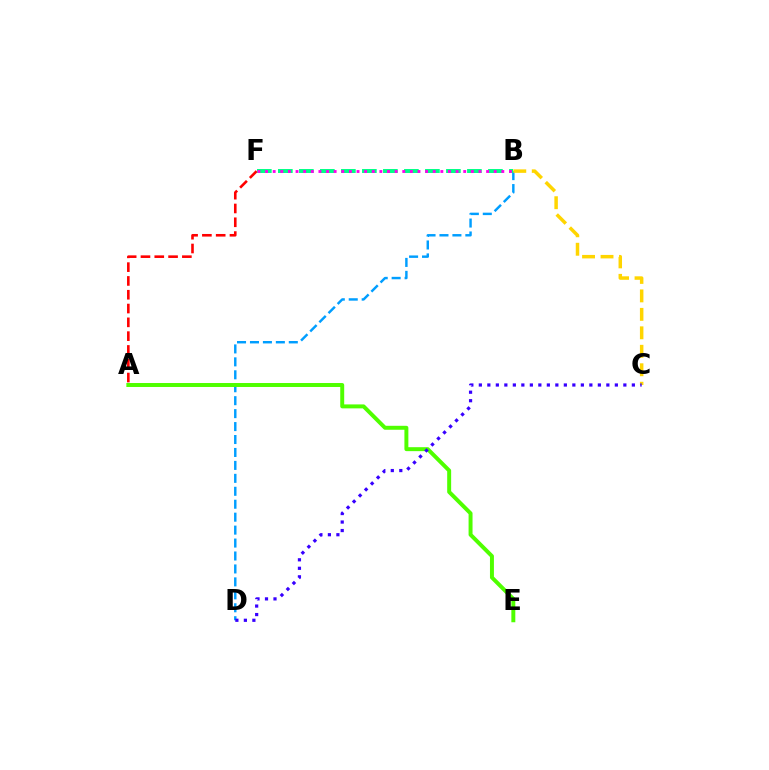{('A', 'F'): [{'color': '#ff0000', 'line_style': 'dashed', 'thickness': 1.87}], ('B', 'D'): [{'color': '#009eff', 'line_style': 'dashed', 'thickness': 1.76}], ('A', 'E'): [{'color': '#4fff00', 'line_style': 'solid', 'thickness': 2.85}], ('B', 'F'): [{'color': '#00ff86', 'line_style': 'dashed', 'thickness': 2.85}, {'color': '#ff00ed', 'line_style': 'dotted', 'thickness': 2.07}], ('B', 'C'): [{'color': '#ffd500', 'line_style': 'dashed', 'thickness': 2.51}], ('C', 'D'): [{'color': '#3700ff', 'line_style': 'dotted', 'thickness': 2.31}]}